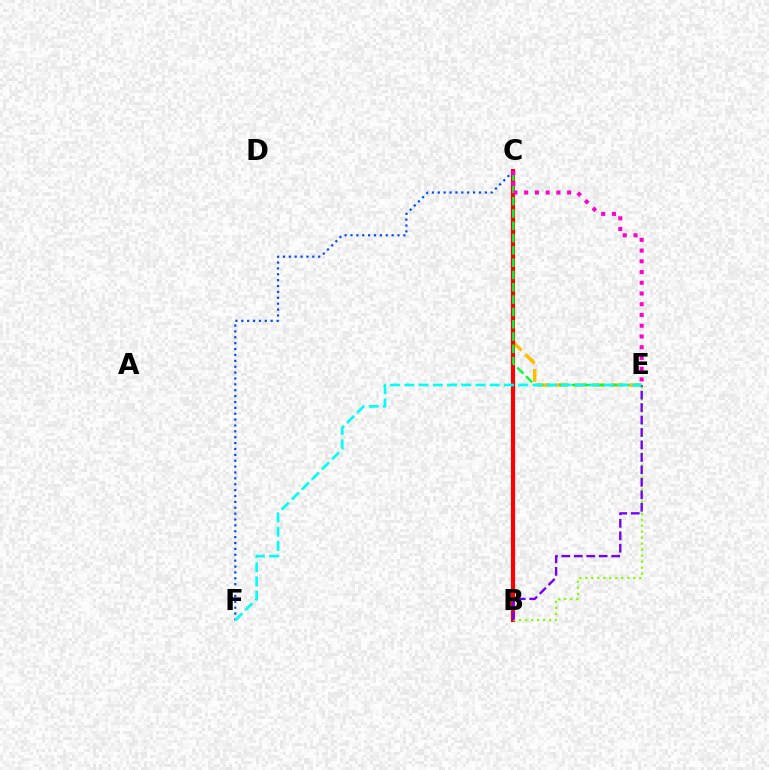{('C', 'E'): [{'color': '#ffbd00', 'line_style': 'dashed', 'thickness': 2.49}, {'color': '#00ff39', 'line_style': 'dashed', 'thickness': 1.67}, {'color': '#ff00cf', 'line_style': 'dotted', 'thickness': 2.92}], ('B', 'C'): [{'color': '#ff0000', 'line_style': 'solid', 'thickness': 2.97}], ('C', 'F'): [{'color': '#004bff', 'line_style': 'dotted', 'thickness': 1.6}], ('B', 'E'): [{'color': '#84ff00', 'line_style': 'dotted', 'thickness': 1.63}, {'color': '#7200ff', 'line_style': 'dashed', 'thickness': 1.69}], ('E', 'F'): [{'color': '#00fff6', 'line_style': 'dashed', 'thickness': 1.93}]}